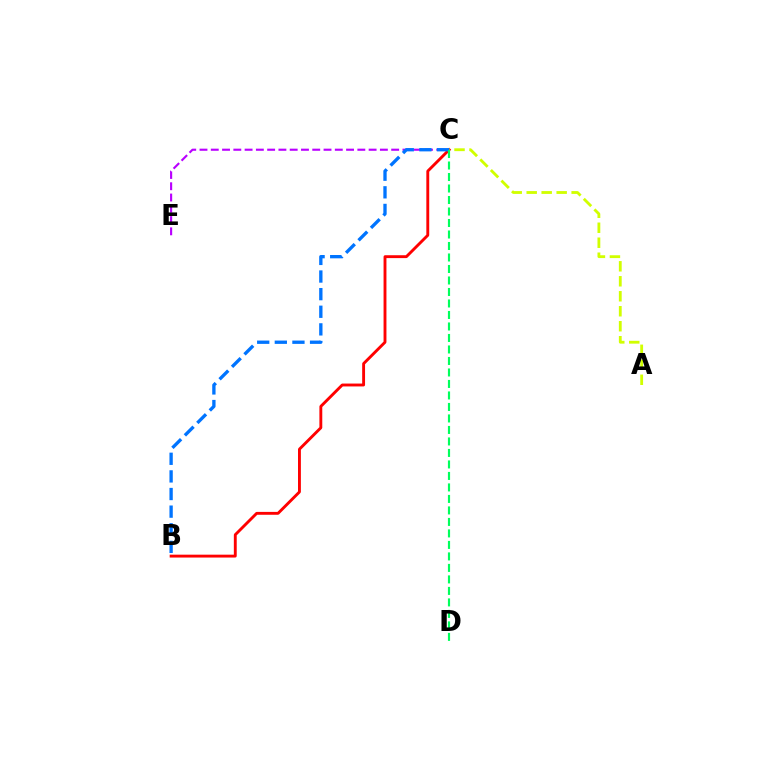{('B', 'C'): [{'color': '#ff0000', 'line_style': 'solid', 'thickness': 2.07}, {'color': '#0074ff', 'line_style': 'dashed', 'thickness': 2.39}], ('C', 'E'): [{'color': '#b900ff', 'line_style': 'dashed', 'thickness': 1.53}], ('A', 'C'): [{'color': '#d1ff00', 'line_style': 'dashed', 'thickness': 2.04}], ('C', 'D'): [{'color': '#00ff5c', 'line_style': 'dashed', 'thickness': 1.56}]}